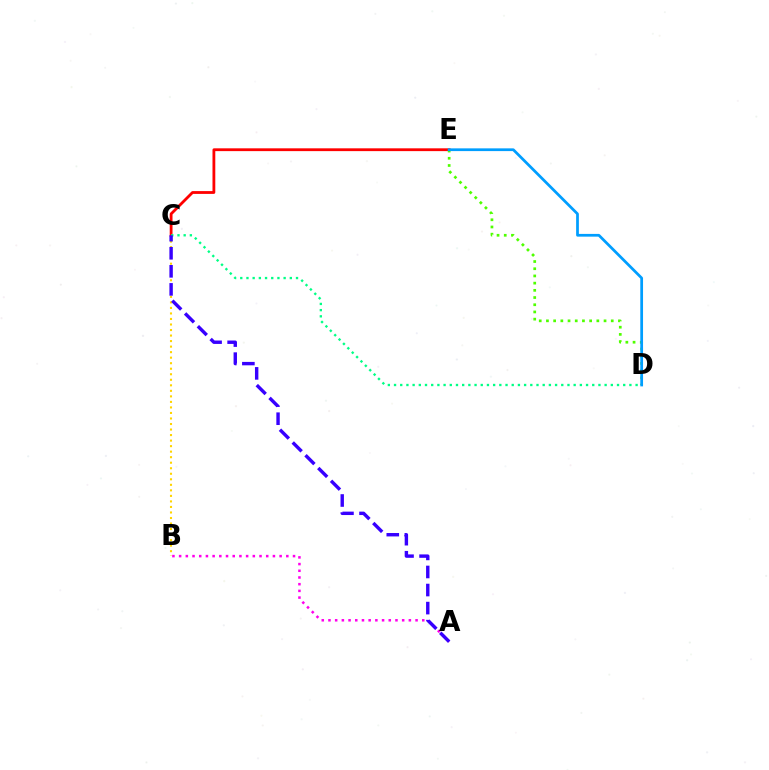{('A', 'B'): [{'color': '#ff00ed', 'line_style': 'dotted', 'thickness': 1.82}], ('B', 'C'): [{'color': '#ffd500', 'line_style': 'dotted', 'thickness': 1.5}], ('C', 'E'): [{'color': '#ff0000', 'line_style': 'solid', 'thickness': 2.02}], ('D', 'E'): [{'color': '#4fff00', 'line_style': 'dotted', 'thickness': 1.96}, {'color': '#009eff', 'line_style': 'solid', 'thickness': 1.97}], ('C', 'D'): [{'color': '#00ff86', 'line_style': 'dotted', 'thickness': 1.68}], ('A', 'C'): [{'color': '#3700ff', 'line_style': 'dashed', 'thickness': 2.45}]}